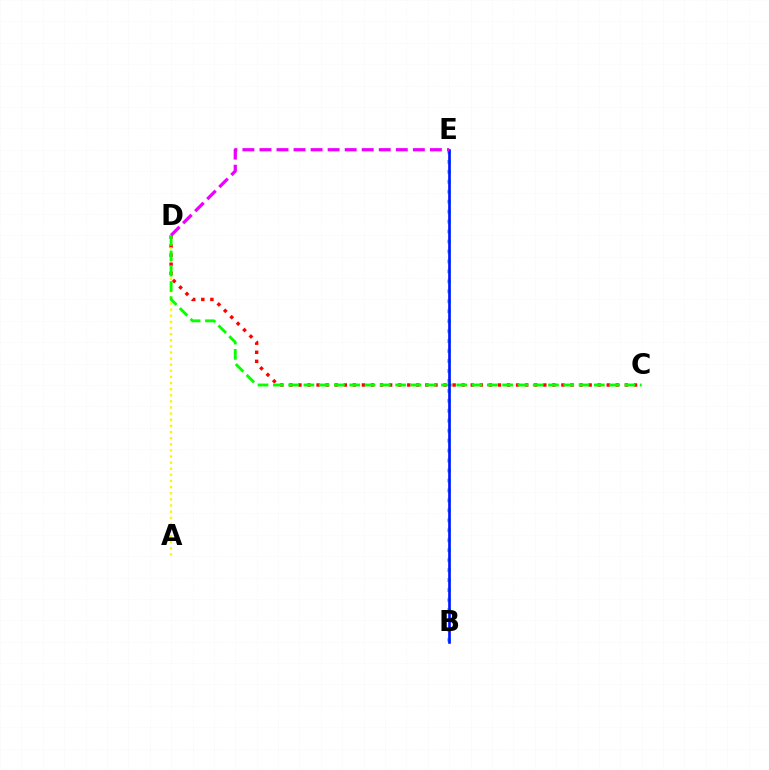{('C', 'D'): [{'color': '#ff0000', 'line_style': 'dotted', 'thickness': 2.46}, {'color': '#08ff00', 'line_style': 'dashed', 'thickness': 2.08}], ('A', 'D'): [{'color': '#fcf500', 'line_style': 'dotted', 'thickness': 1.66}], ('B', 'E'): [{'color': '#00fff6', 'line_style': 'dotted', 'thickness': 2.71}, {'color': '#0010ff', 'line_style': 'solid', 'thickness': 1.89}], ('D', 'E'): [{'color': '#ee00ff', 'line_style': 'dashed', 'thickness': 2.32}]}